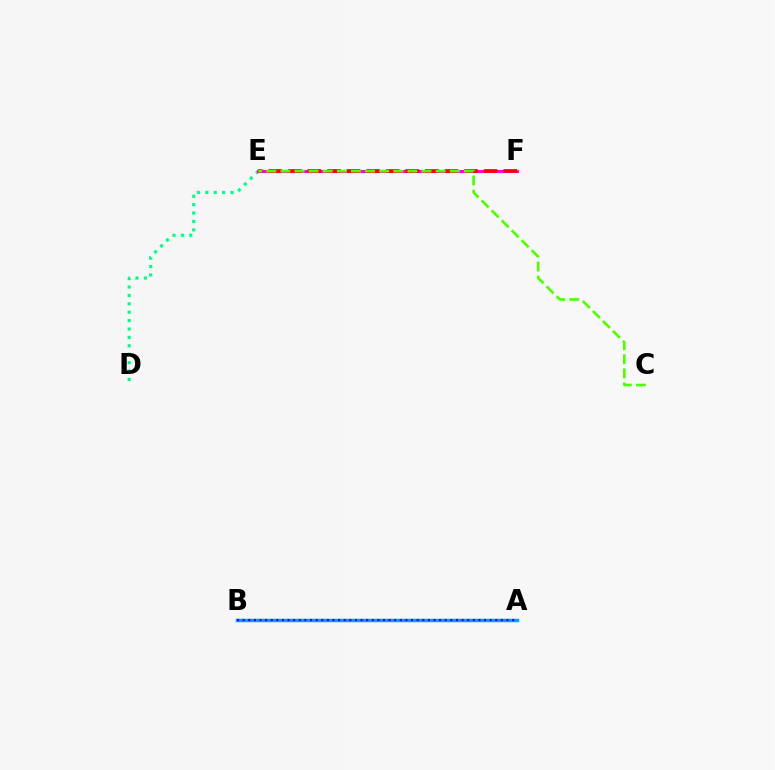{('E', 'F'): [{'color': '#ffd500', 'line_style': 'dashed', 'thickness': 2.11}, {'color': '#ff00ed', 'line_style': 'solid', 'thickness': 2.21}, {'color': '#ff0000', 'line_style': 'dashed', 'thickness': 2.66}], ('D', 'E'): [{'color': '#00ff86', 'line_style': 'dotted', 'thickness': 2.28}], ('A', 'B'): [{'color': '#009eff', 'line_style': 'solid', 'thickness': 2.5}, {'color': '#3700ff', 'line_style': 'dotted', 'thickness': 1.53}], ('C', 'E'): [{'color': '#4fff00', 'line_style': 'dashed', 'thickness': 1.92}]}